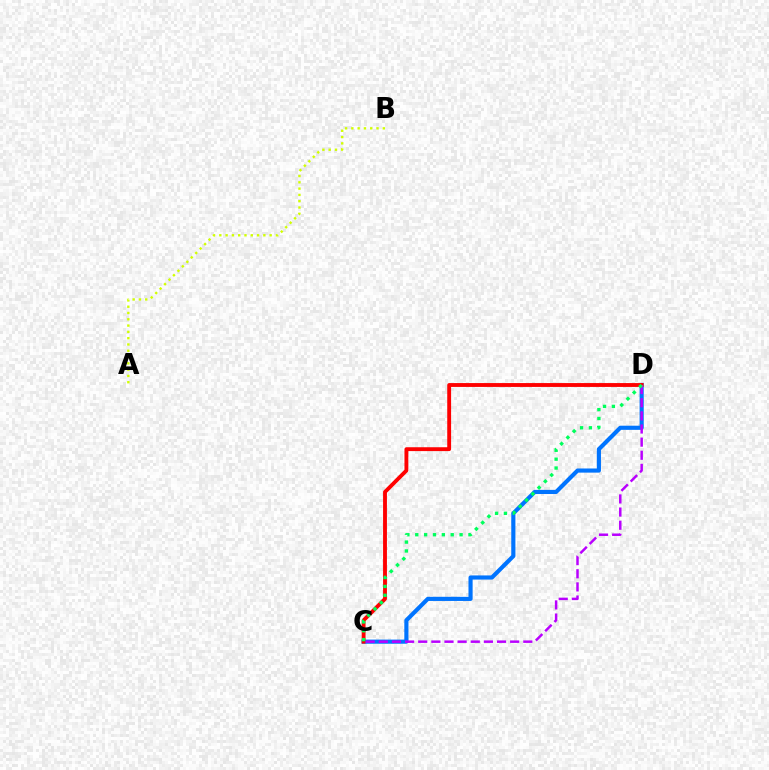{('C', 'D'): [{'color': '#0074ff', 'line_style': 'solid', 'thickness': 2.98}, {'color': '#ff0000', 'line_style': 'solid', 'thickness': 2.78}, {'color': '#b900ff', 'line_style': 'dashed', 'thickness': 1.78}, {'color': '#00ff5c', 'line_style': 'dotted', 'thickness': 2.41}], ('A', 'B'): [{'color': '#d1ff00', 'line_style': 'dotted', 'thickness': 1.71}]}